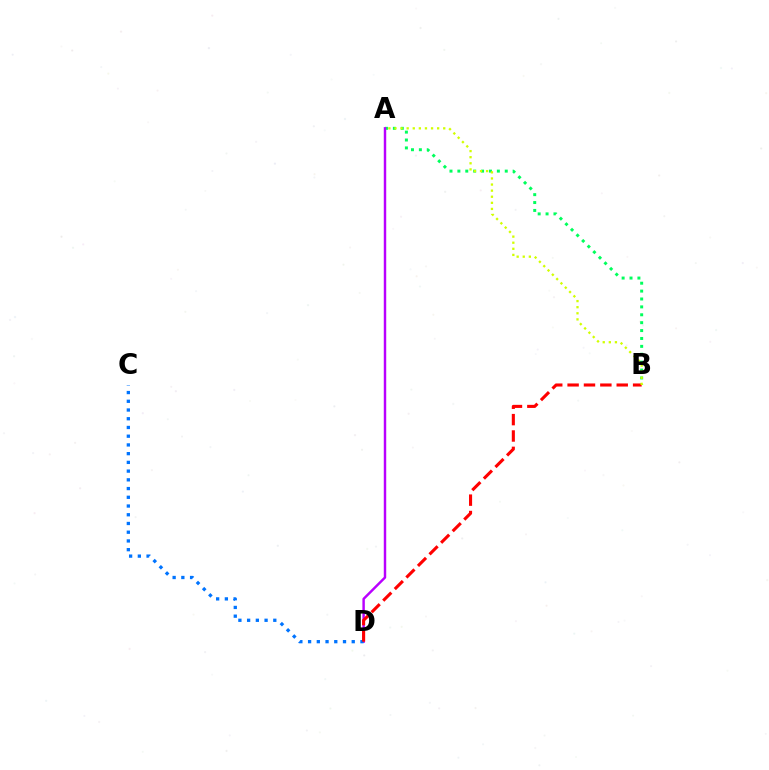{('A', 'B'): [{'color': '#00ff5c', 'line_style': 'dotted', 'thickness': 2.15}, {'color': '#d1ff00', 'line_style': 'dotted', 'thickness': 1.66}], ('A', 'D'): [{'color': '#b900ff', 'line_style': 'solid', 'thickness': 1.76}], ('C', 'D'): [{'color': '#0074ff', 'line_style': 'dotted', 'thickness': 2.37}], ('B', 'D'): [{'color': '#ff0000', 'line_style': 'dashed', 'thickness': 2.22}]}